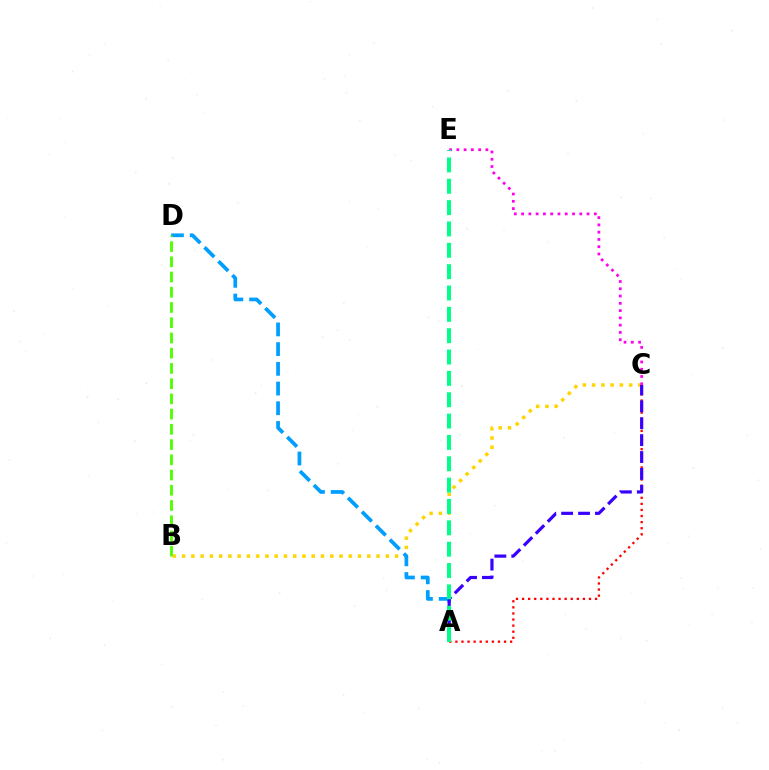{('B', 'C'): [{'color': '#ffd500', 'line_style': 'dotted', 'thickness': 2.52}], ('A', 'D'): [{'color': '#009eff', 'line_style': 'dashed', 'thickness': 2.68}], ('A', 'C'): [{'color': '#ff0000', 'line_style': 'dotted', 'thickness': 1.65}, {'color': '#3700ff', 'line_style': 'dashed', 'thickness': 2.3}], ('C', 'E'): [{'color': '#ff00ed', 'line_style': 'dotted', 'thickness': 1.98}], ('B', 'D'): [{'color': '#4fff00', 'line_style': 'dashed', 'thickness': 2.07}], ('A', 'E'): [{'color': '#00ff86', 'line_style': 'dashed', 'thickness': 2.9}]}